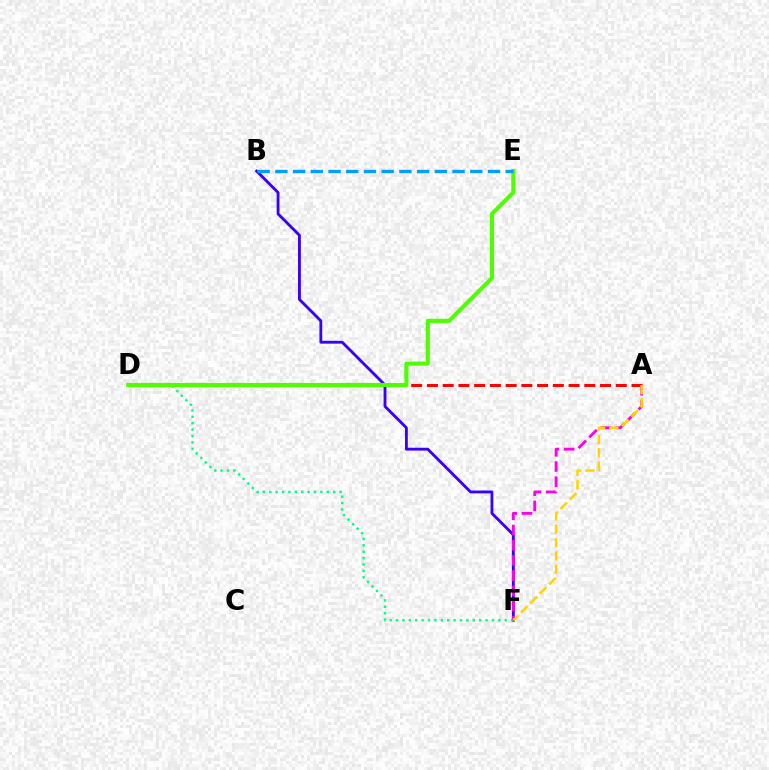{('A', 'D'): [{'color': '#ff0000', 'line_style': 'dashed', 'thickness': 2.14}], ('B', 'F'): [{'color': '#3700ff', 'line_style': 'solid', 'thickness': 2.05}], ('D', 'F'): [{'color': '#00ff86', 'line_style': 'dotted', 'thickness': 1.74}], ('D', 'E'): [{'color': '#4fff00', 'line_style': 'solid', 'thickness': 2.97}], ('A', 'F'): [{'color': '#ff00ed', 'line_style': 'dashed', 'thickness': 2.06}, {'color': '#ffd500', 'line_style': 'dashed', 'thickness': 1.81}], ('B', 'E'): [{'color': '#009eff', 'line_style': 'dashed', 'thickness': 2.41}]}